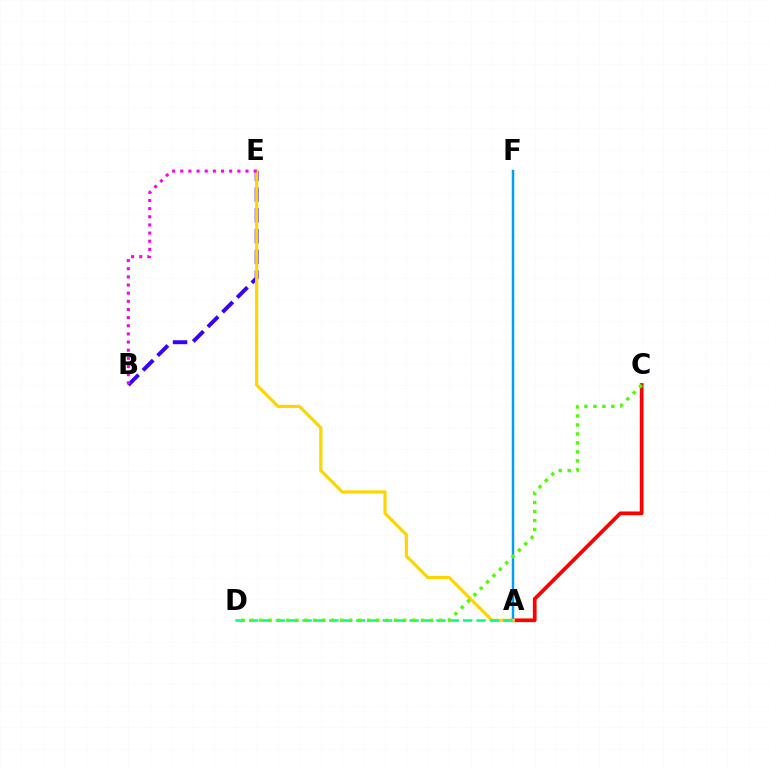{('B', 'E'): [{'color': '#3700ff', 'line_style': 'dashed', 'thickness': 2.82}, {'color': '#ff00ed', 'line_style': 'dotted', 'thickness': 2.21}], ('A', 'C'): [{'color': '#ff0000', 'line_style': 'solid', 'thickness': 2.68}], ('A', 'F'): [{'color': '#009eff', 'line_style': 'solid', 'thickness': 1.77}], ('A', 'E'): [{'color': '#ffd500', 'line_style': 'solid', 'thickness': 2.27}], ('A', 'D'): [{'color': '#00ff86', 'line_style': 'dashed', 'thickness': 1.82}], ('C', 'D'): [{'color': '#4fff00', 'line_style': 'dotted', 'thickness': 2.44}]}